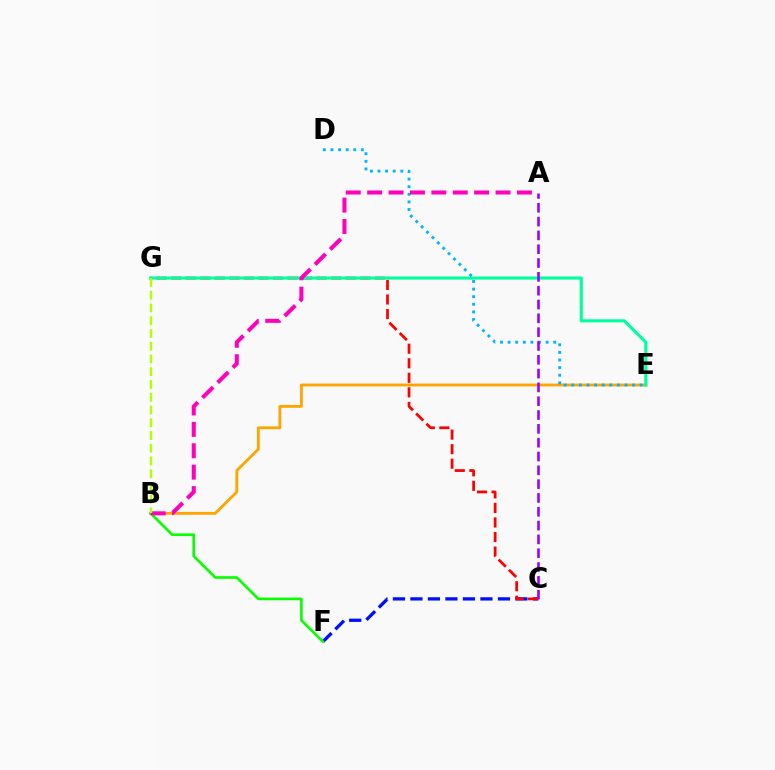{('B', 'E'): [{'color': '#ffa500', 'line_style': 'solid', 'thickness': 2.04}], ('C', 'F'): [{'color': '#0010ff', 'line_style': 'dashed', 'thickness': 2.38}], ('C', 'G'): [{'color': '#ff0000', 'line_style': 'dashed', 'thickness': 1.98}], ('B', 'F'): [{'color': '#08ff00', 'line_style': 'solid', 'thickness': 1.91}], ('E', 'G'): [{'color': '#00ff9d', 'line_style': 'solid', 'thickness': 2.23}], ('D', 'E'): [{'color': '#00b5ff', 'line_style': 'dotted', 'thickness': 2.07}], ('A', 'C'): [{'color': '#9b00ff', 'line_style': 'dashed', 'thickness': 1.88}], ('A', 'B'): [{'color': '#ff00bd', 'line_style': 'dashed', 'thickness': 2.91}], ('B', 'G'): [{'color': '#b3ff00', 'line_style': 'dashed', 'thickness': 1.73}]}